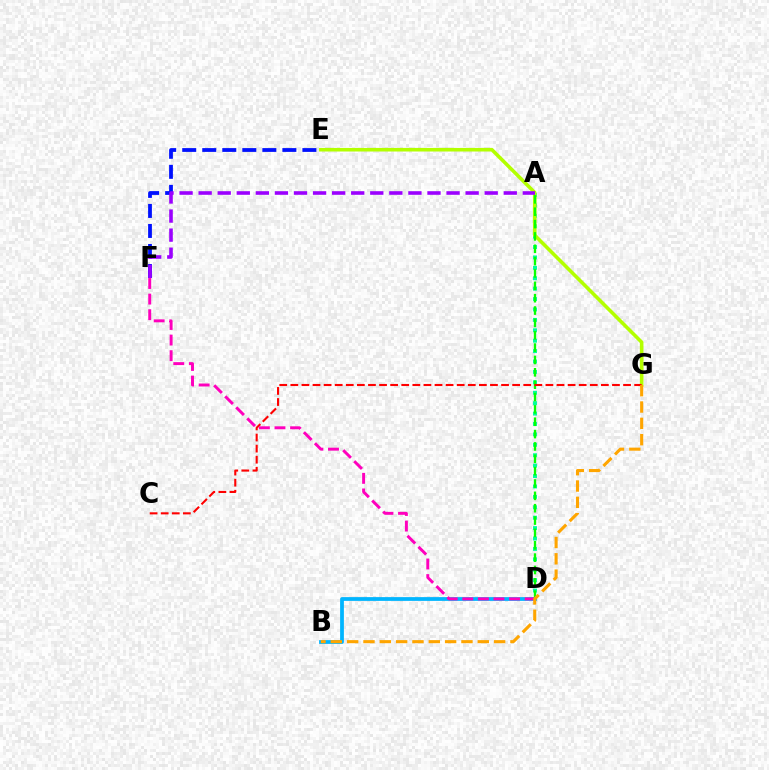{('A', 'D'): [{'color': '#00ff9d', 'line_style': 'dotted', 'thickness': 2.83}, {'color': '#08ff00', 'line_style': 'dashed', 'thickness': 1.68}], ('B', 'D'): [{'color': '#00b5ff', 'line_style': 'solid', 'thickness': 2.71}], ('E', 'F'): [{'color': '#0010ff', 'line_style': 'dashed', 'thickness': 2.72}], ('E', 'G'): [{'color': '#b3ff00', 'line_style': 'solid', 'thickness': 2.58}], ('C', 'G'): [{'color': '#ff0000', 'line_style': 'dashed', 'thickness': 1.51}], ('D', 'F'): [{'color': '#ff00bd', 'line_style': 'dashed', 'thickness': 2.12}], ('B', 'G'): [{'color': '#ffa500', 'line_style': 'dashed', 'thickness': 2.22}], ('A', 'F'): [{'color': '#9b00ff', 'line_style': 'dashed', 'thickness': 2.59}]}